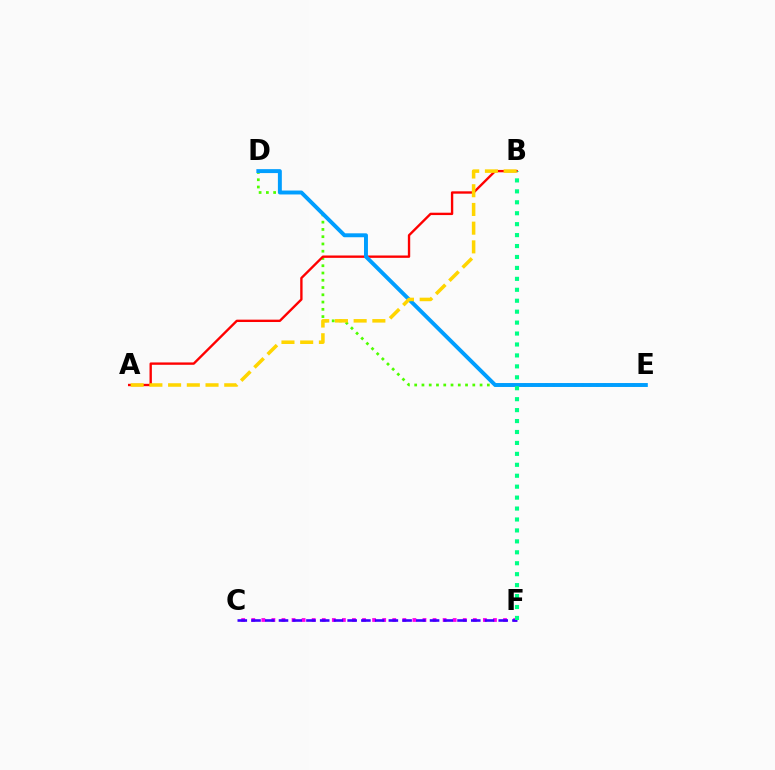{('D', 'E'): [{'color': '#4fff00', 'line_style': 'dotted', 'thickness': 1.97}, {'color': '#009eff', 'line_style': 'solid', 'thickness': 2.83}], ('A', 'B'): [{'color': '#ff0000', 'line_style': 'solid', 'thickness': 1.7}, {'color': '#ffd500', 'line_style': 'dashed', 'thickness': 2.54}], ('C', 'F'): [{'color': '#ff00ed', 'line_style': 'dotted', 'thickness': 2.74}, {'color': '#3700ff', 'line_style': 'dashed', 'thickness': 1.87}], ('B', 'F'): [{'color': '#00ff86', 'line_style': 'dotted', 'thickness': 2.97}]}